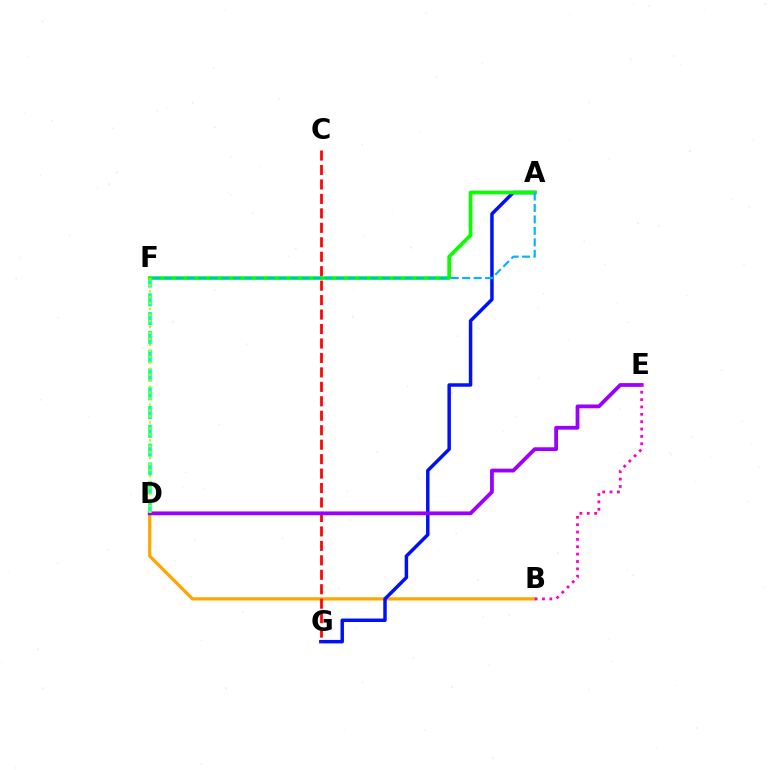{('B', 'D'): [{'color': '#ffa500', 'line_style': 'solid', 'thickness': 2.33}], ('A', 'G'): [{'color': '#0010ff', 'line_style': 'solid', 'thickness': 2.5}], ('C', 'G'): [{'color': '#ff0000', 'line_style': 'dashed', 'thickness': 1.96}], ('D', 'E'): [{'color': '#9b00ff', 'line_style': 'solid', 'thickness': 2.73}], ('A', 'F'): [{'color': '#08ff00', 'line_style': 'solid', 'thickness': 2.65}, {'color': '#00b5ff', 'line_style': 'dashed', 'thickness': 1.56}], ('B', 'E'): [{'color': '#ff00bd', 'line_style': 'dotted', 'thickness': 2.0}], ('D', 'F'): [{'color': '#00ff9d', 'line_style': 'dashed', 'thickness': 2.55}, {'color': '#b3ff00', 'line_style': 'dotted', 'thickness': 1.62}]}